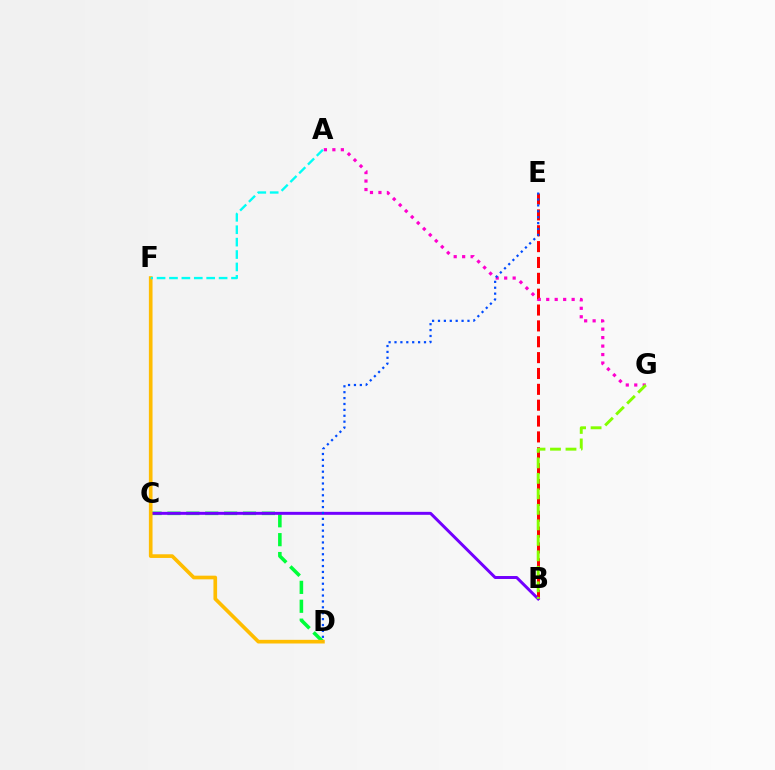{('B', 'E'): [{'color': '#ff0000', 'line_style': 'dashed', 'thickness': 2.15}], ('C', 'D'): [{'color': '#00ff39', 'line_style': 'dashed', 'thickness': 2.57}], ('B', 'C'): [{'color': '#7200ff', 'line_style': 'solid', 'thickness': 2.14}], ('D', 'F'): [{'color': '#ffbd00', 'line_style': 'solid', 'thickness': 2.64}], ('A', 'G'): [{'color': '#ff00cf', 'line_style': 'dotted', 'thickness': 2.3}], ('A', 'F'): [{'color': '#00fff6', 'line_style': 'dashed', 'thickness': 1.69}], ('B', 'G'): [{'color': '#84ff00', 'line_style': 'dashed', 'thickness': 2.11}], ('D', 'E'): [{'color': '#004bff', 'line_style': 'dotted', 'thickness': 1.6}]}